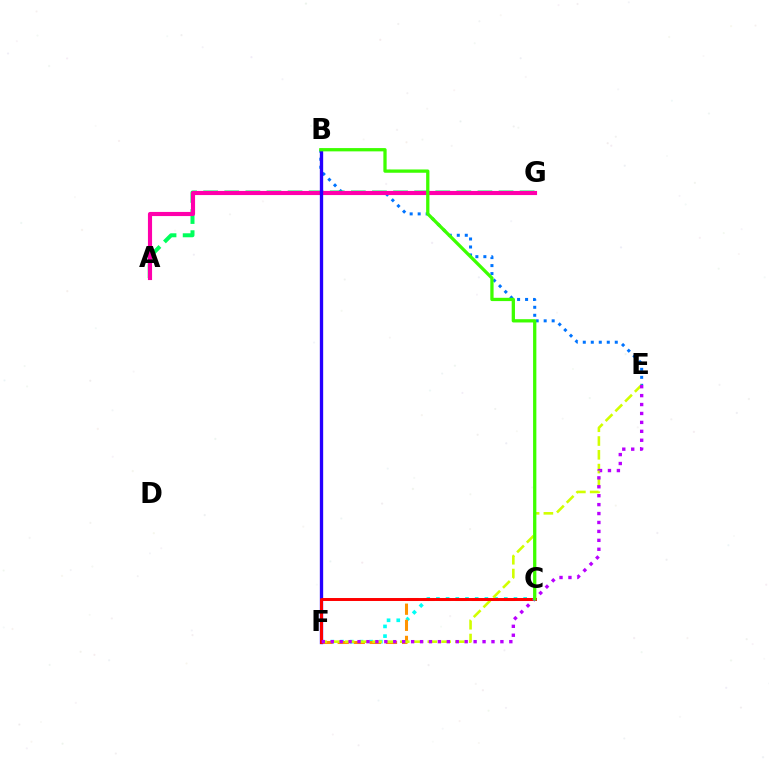{('C', 'F'): [{'color': '#00fff6', 'line_style': 'dotted', 'thickness': 2.64}, {'color': '#ff9400', 'line_style': 'dashed', 'thickness': 2.19}, {'color': '#ff0000', 'line_style': 'solid', 'thickness': 2.13}], ('B', 'E'): [{'color': '#0074ff', 'line_style': 'dotted', 'thickness': 2.17}], ('A', 'G'): [{'color': '#00ff5c', 'line_style': 'dashed', 'thickness': 2.87}, {'color': '#ff00ac', 'line_style': 'solid', 'thickness': 2.97}], ('E', 'F'): [{'color': '#d1ff00', 'line_style': 'dashed', 'thickness': 1.87}, {'color': '#b900ff', 'line_style': 'dotted', 'thickness': 2.43}], ('B', 'F'): [{'color': '#2500ff', 'line_style': 'solid', 'thickness': 2.4}], ('B', 'C'): [{'color': '#3dff00', 'line_style': 'solid', 'thickness': 2.36}]}